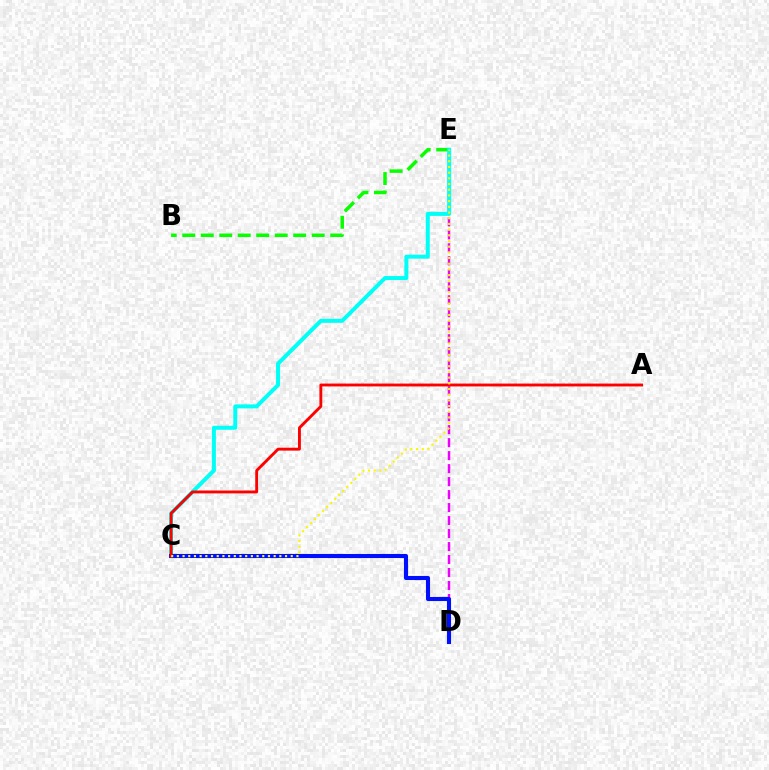{('B', 'E'): [{'color': '#08ff00', 'line_style': 'dashed', 'thickness': 2.51}], ('D', 'E'): [{'color': '#ee00ff', 'line_style': 'dashed', 'thickness': 1.76}], ('C', 'E'): [{'color': '#00fff6', 'line_style': 'solid', 'thickness': 2.88}, {'color': '#fcf500', 'line_style': 'dotted', 'thickness': 1.55}], ('C', 'D'): [{'color': '#0010ff', 'line_style': 'solid', 'thickness': 2.95}], ('A', 'C'): [{'color': '#ff0000', 'line_style': 'solid', 'thickness': 2.07}]}